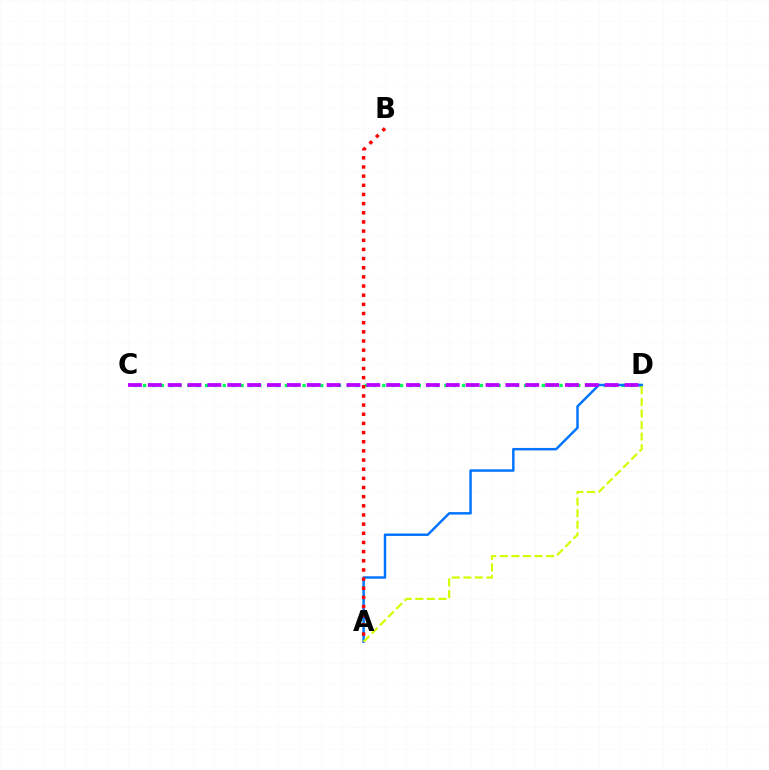{('C', 'D'): [{'color': '#00ff5c', 'line_style': 'dotted', 'thickness': 2.41}, {'color': '#b900ff', 'line_style': 'dashed', 'thickness': 2.7}], ('A', 'D'): [{'color': '#0074ff', 'line_style': 'solid', 'thickness': 1.77}, {'color': '#d1ff00', 'line_style': 'dashed', 'thickness': 1.57}], ('A', 'B'): [{'color': '#ff0000', 'line_style': 'dotted', 'thickness': 2.49}]}